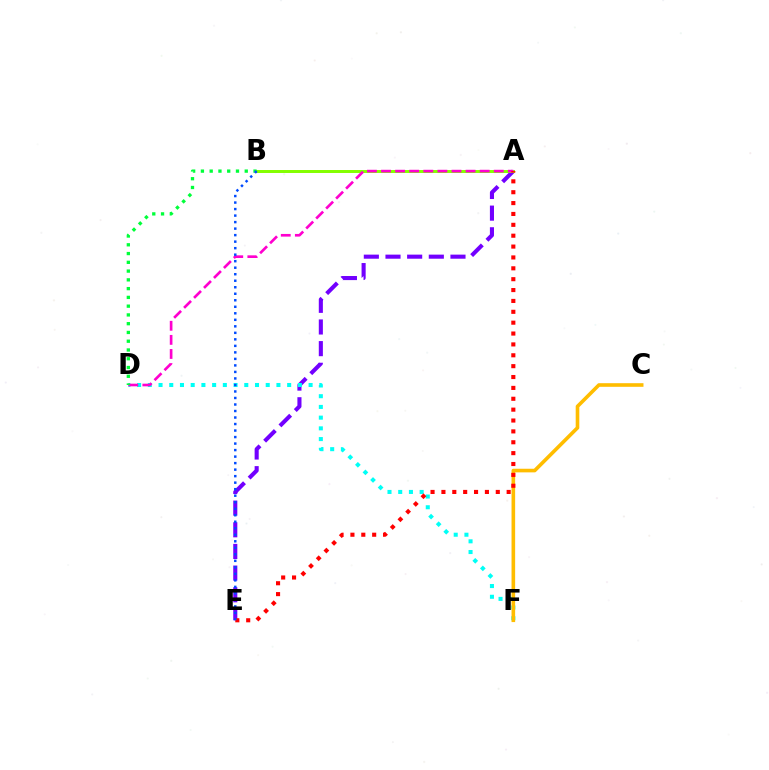{('A', 'E'): [{'color': '#7200ff', 'line_style': 'dashed', 'thickness': 2.94}, {'color': '#ff0000', 'line_style': 'dotted', 'thickness': 2.95}], ('A', 'B'): [{'color': '#84ff00', 'line_style': 'solid', 'thickness': 2.14}], ('D', 'F'): [{'color': '#00fff6', 'line_style': 'dotted', 'thickness': 2.91}], ('C', 'F'): [{'color': '#ffbd00', 'line_style': 'solid', 'thickness': 2.6}], ('A', 'D'): [{'color': '#ff00cf', 'line_style': 'dashed', 'thickness': 1.91}], ('B', 'D'): [{'color': '#00ff39', 'line_style': 'dotted', 'thickness': 2.38}], ('B', 'E'): [{'color': '#004bff', 'line_style': 'dotted', 'thickness': 1.77}]}